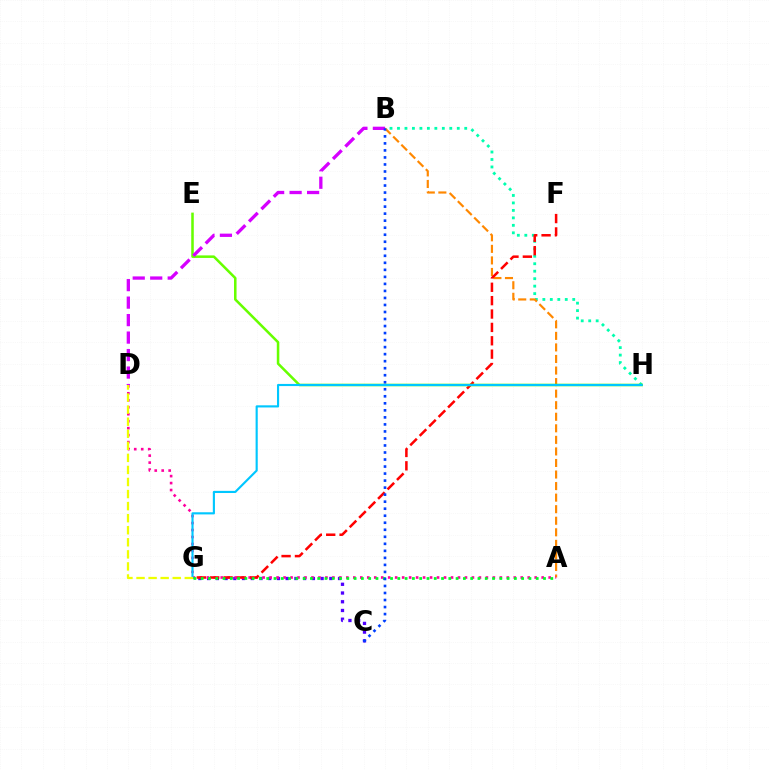{('C', 'G'): [{'color': '#4f00ff', 'line_style': 'dotted', 'thickness': 2.37}], ('B', 'H'): [{'color': '#00ffaf', 'line_style': 'dotted', 'thickness': 2.03}], ('A', 'B'): [{'color': '#ff8800', 'line_style': 'dashed', 'thickness': 1.57}], ('A', 'D'): [{'color': '#ff00a0', 'line_style': 'dotted', 'thickness': 1.9}], ('F', 'G'): [{'color': '#ff0000', 'line_style': 'dashed', 'thickness': 1.82}], ('E', 'H'): [{'color': '#66ff00', 'line_style': 'solid', 'thickness': 1.83}], ('G', 'H'): [{'color': '#00c7ff', 'line_style': 'solid', 'thickness': 1.54}], ('D', 'G'): [{'color': '#eeff00', 'line_style': 'dashed', 'thickness': 1.64}], ('A', 'G'): [{'color': '#00ff27', 'line_style': 'dotted', 'thickness': 1.98}], ('B', 'D'): [{'color': '#d600ff', 'line_style': 'dashed', 'thickness': 2.38}], ('B', 'C'): [{'color': '#003fff', 'line_style': 'dotted', 'thickness': 1.91}]}